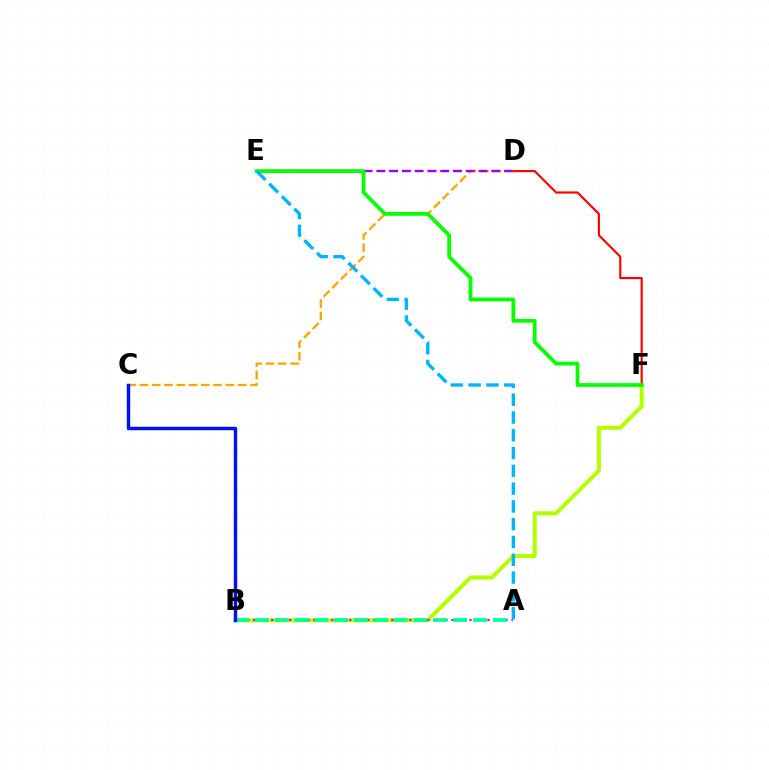{('D', 'F'): [{'color': '#ff0000', 'line_style': 'solid', 'thickness': 1.56}], ('C', 'D'): [{'color': '#ffa500', 'line_style': 'dashed', 'thickness': 1.67}], ('B', 'F'): [{'color': '#b3ff00', 'line_style': 'solid', 'thickness': 2.92}], ('A', 'B'): [{'color': '#ff00bd', 'line_style': 'dotted', 'thickness': 1.63}, {'color': '#00ff9d', 'line_style': 'dashed', 'thickness': 2.7}], ('D', 'E'): [{'color': '#9b00ff', 'line_style': 'dashed', 'thickness': 1.73}], ('E', 'F'): [{'color': '#08ff00', 'line_style': 'solid', 'thickness': 2.71}], ('A', 'E'): [{'color': '#00b5ff', 'line_style': 'dashed', 'thickness': 2.42}], ('B', 'C'): [{'color': '#0010ff', 'line_style': 'solid', 'thickness': 2.47}]}